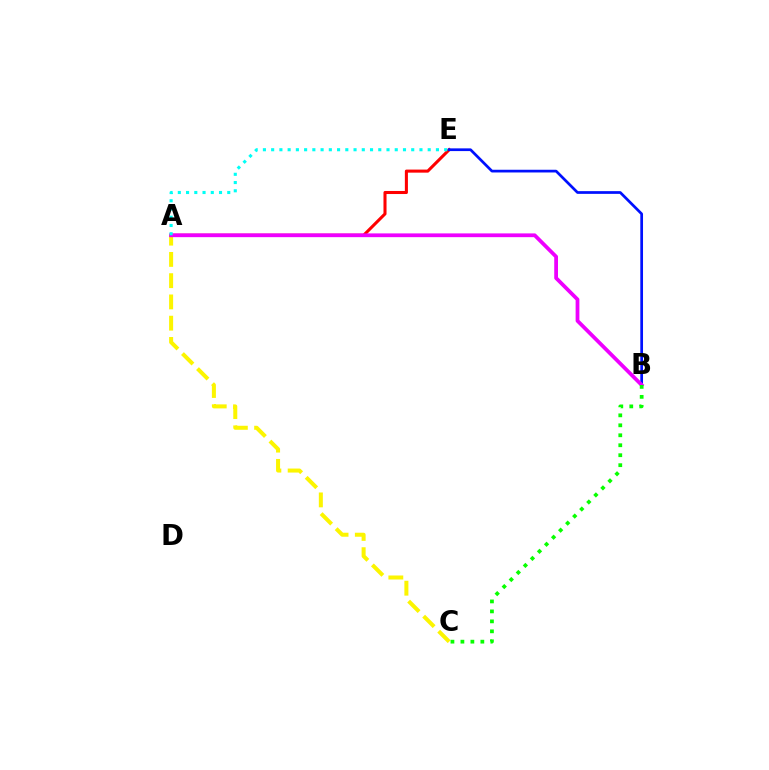{('A', 'C'): [{'color': '#fcf500', 'line_style': 'dashed', 'thickness': 2.89}], ('A', 'E'): [{'color': '#ff0000', 'line_style': 'solid', 'thickness': 2.2}, {'color': '#00fff6', 'line_style': 'dotted', 'thickness': 2.24}], ('B', 'E'): [{'color': '#0010ff', 'line_style': 'solid', 'thickness': 1.96}], ('A', 'B'): [{'color': '#ee00ff', 'line_style': 'solid', 'thickness': 2.71}], ('B', 'C'): [{'color': '#08ff00', 'line_style': 'dotted', 'thickness': 2.71}]}